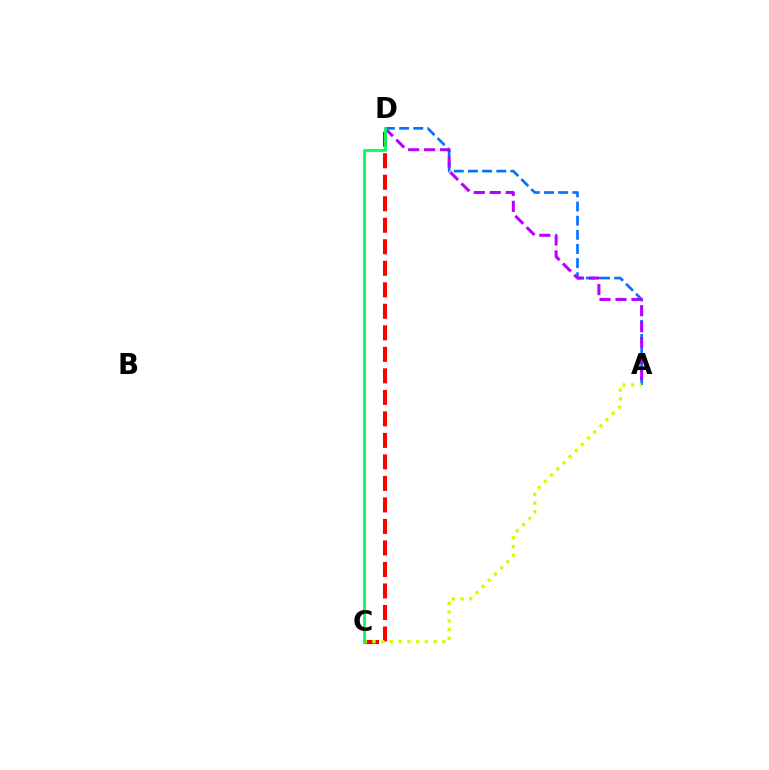{('A', 'D'): [{'color': '#0074ff', 'line_style': 'dashed', 'thickness': 1.92}, {'color': '#b900ff', 'line_style': 'dashed', 'thickness': 2.17}], ('C', 'D'): [{'color': '#ff0000', 'line_style': 'dashed', 'thickness': 2.92}, {'color': '#00ff5c', 'line_style': 'solid', 'thickness': 2.03}], ('A', 'C'): [{'color': '#d1ff00', 'line_style': 'dotted', 'thickness': 2.37}]}